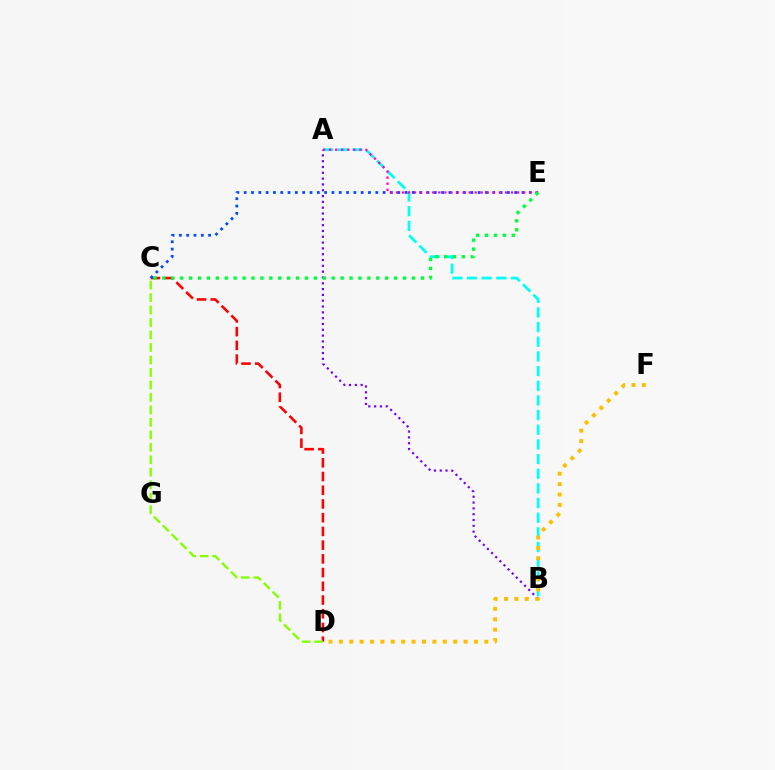{('C', 'D'): [{'color': '#ff0000', 'line_style': 'dashed', 'thickness': 1.86}, {'color': '#84ff00', 'line_style': 'dashed', 'thickness': 1.69}], ('A', 'B'): [{'color': '#00fff6', 'line_style': 'dashed', 'thickness': 1.99}, {'color': '#7200ff', 'line_style': 'dotted', 'thickness': 1.58}], ('D', 'F'): [{'color': '#ffbd00', 'line_style': 'dotted', 'thickness': 2.82}], ('C', 'E'): [{'color': '#004bff', 'line_style': 'dotted', 'thickness': 1.99}, {'color': '#00ff39', 'line_style': 'dotted', 'thickness': 2.42}], ('A', 'E'): [{'color': '#ff00cf', 'line_style': 'dotted', 'thickness': 1.65}]}